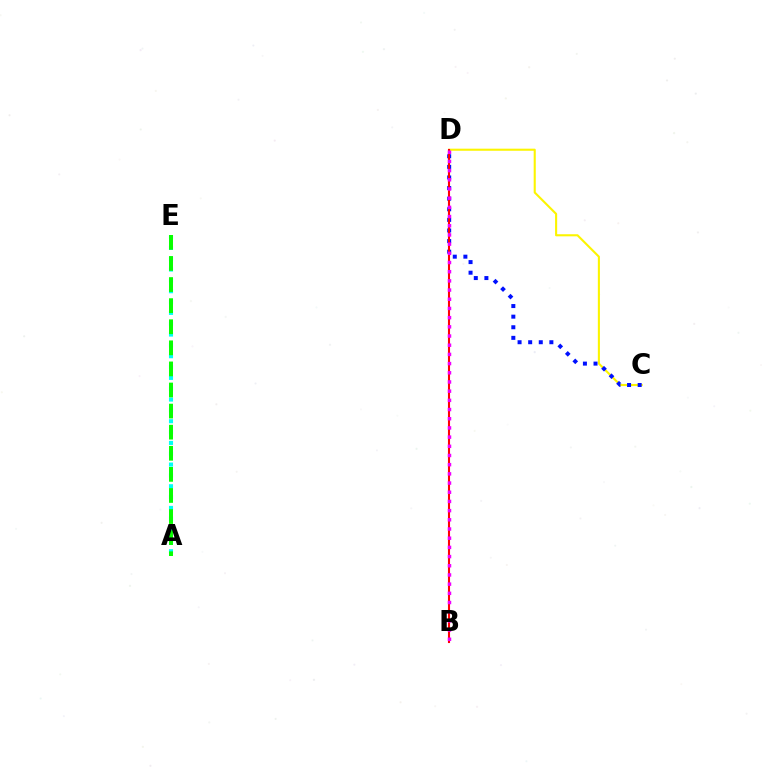{('C', 'D'): [{'color': '#fcf500', 'line_style': 'solid', 'thickness': 1.51}, {'color': '#0010ff', 'line_style': 'dotted', 'thickness': 2.88}], ('A', 'E'): [{'color': '#00fff6', 'line_style': 'dotted', 'thickness': 2.94}, {'color': '#08ff00', 'line_style': 'dashed', 'thickness': 2.87}], ('B', 'D'): [{'color': '#ff0000', 'line_style': 'solid', 'thickness': 1.51}, {'color': '#ee00ff', 'line_style': 'dotted', 'thickness': 2.5}]}